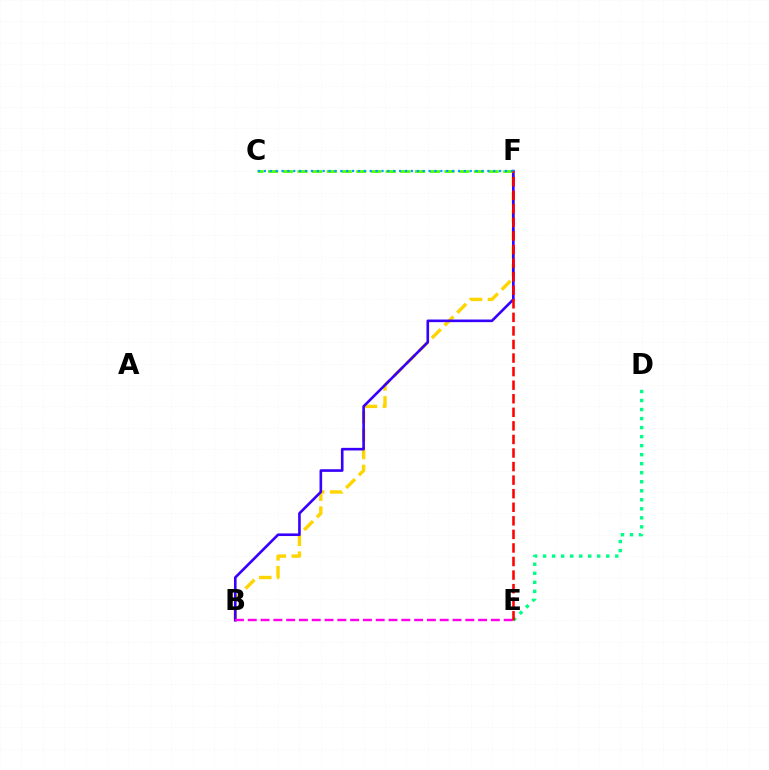{('D', 'E'): [{'color': '#00ff86', 'line_style': 'dotted', 'thickness': 2.45}], ('B', 'F'): [{'color': '#ffd500', 'line_style': 'dashed', 'thickness': 2.44}, {'color': '#3700ff', 'line_style': 'solid', 'thickness': 1.89}], ('C', 'F'): [{'color': '#4fff00', 'line_style': 'dashed', 'thickness': 2.0}, {'color': '#009eff', 'line_style': 'dotted', 'thickness': 1.6}], ('B', 'E'): [{'color': '#ff00ed', 'line_style': 'dashed', 'thickness': 1.74}], ('E', 'F'): [{'color': '#ff0000', 'line_style': 'dashed', 'thickness': 1.84}]}